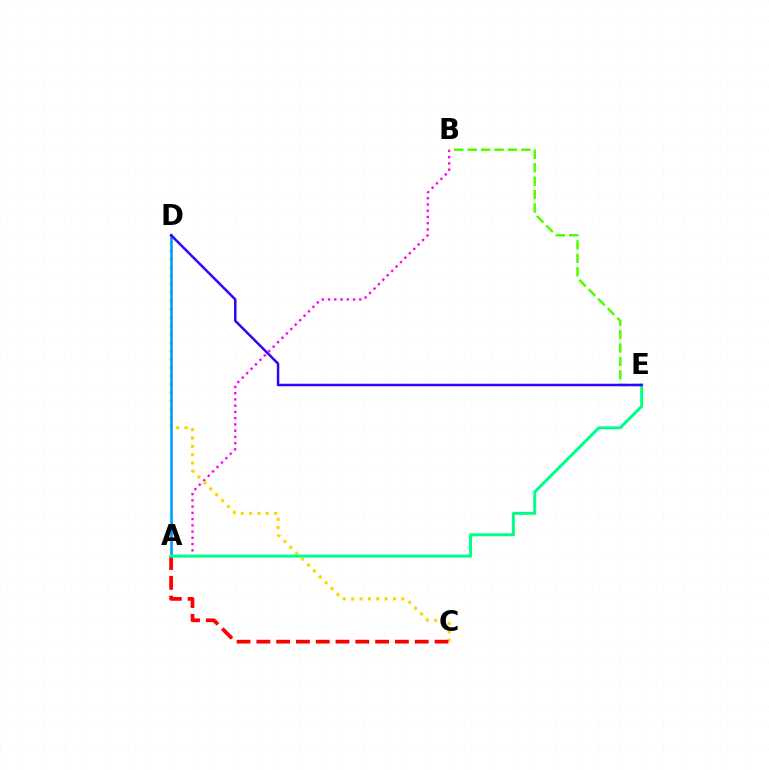{('A', 'B'): [{'color': '#ff00ed', 'line_style': 'dotted', 'thickness': 1.7}], ('C', 'D'): [{'color': '#ffd500', 'line_style': 'dotted', 'thickness': 2.27}], ('A', 'C'): [{'color': '#ff0000', 'line_style': 'dashed', 'thickness': 2.69}], ('A', 'D'): [{'color': '#009eff', 'line_style': 'solid', 'thickness': 1.89}], ('B', 'E'): [{'color': '#4fff00', 'line_style': 'dashed', 'thickness': 1.82}], ('A', 'E'): [{'color': '#00ff86', 'line_style': 'solid', 'thickness': 2.15}], ('D', 'E'): [{'color': '#3700ff', 'line_style': 'solid', 'thickness': 1.79}]}